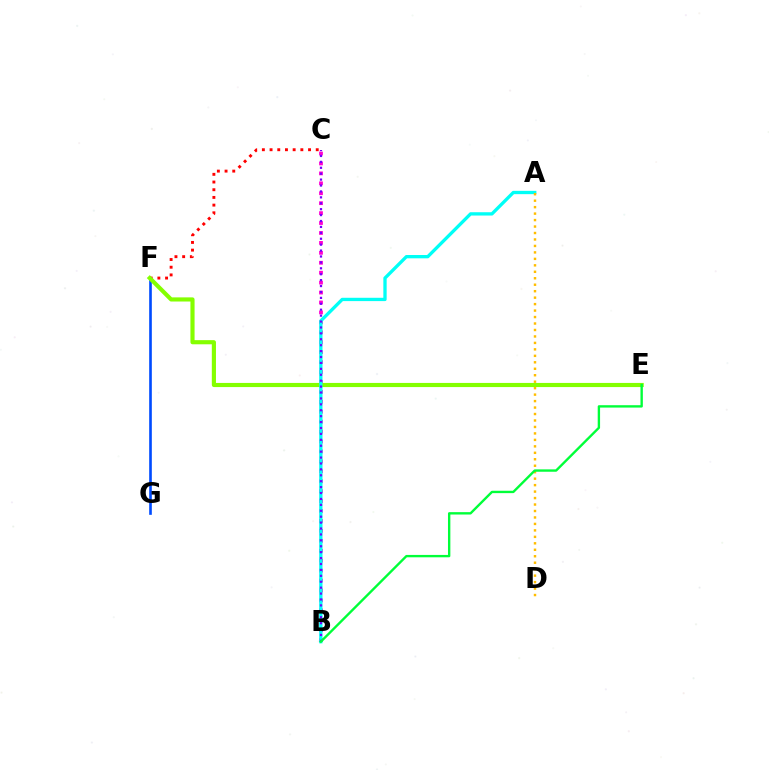{('B', 'C'): [{'color': '#ff00cf', 'line_style': 'dotted', 'thickness': 2.7}, {'color': '#7200ff', 'line_style': 'dotted', 'thickness': 1.61}], ('C', 'F'): [{'color': '#ff0000', 'line_style': 'dotted', 'thickness': 2.09}], ('F', 'G'): [{'color': '#004bff', 'line_style': 'solid', 'thickness': 1.9}], ('E', 'F'): [{'color': '#84ff00', 'line_style': 'solid', 'thickness': 2.98}], ('A', 'B'): [{'color': '#00fff6', 'line_style': 'solid', 'thickness': 2.39}], ('A', 'D'): [{'color': '#ffbd00', 'line_style': 'dotted', 'thickness': 1.76}], ('B', 'E'): [{'color': '#00ff39', 'line_style': 'solid', 'thickness': 1.71}]}